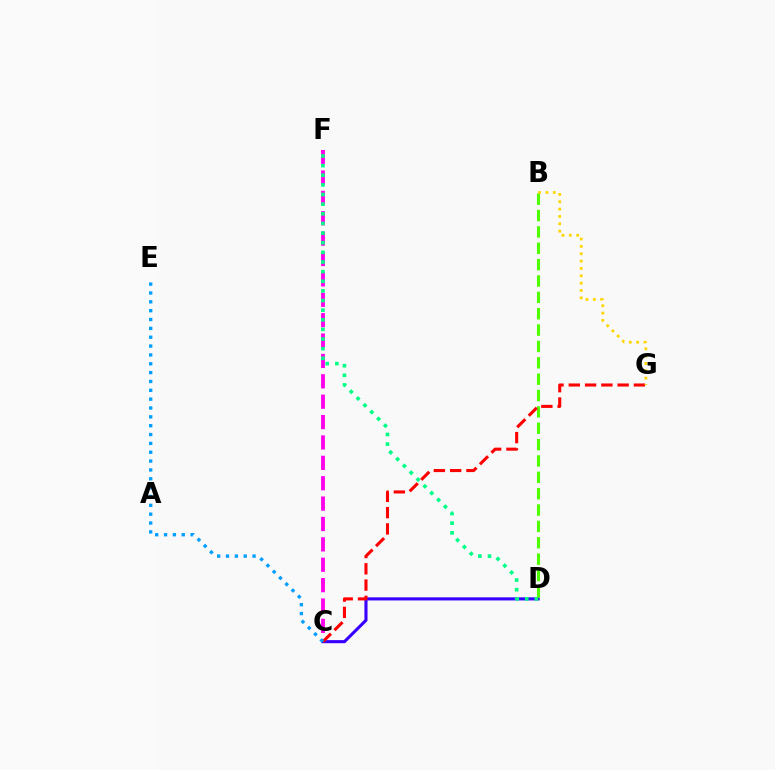{('C', 'F'): [{'color': '#ff00ed', 'line_style': 'dashed', 'thickness': 2.77}], ('C', 'D'): [{'color': '#3700ff', 'line_style': 'solid', 'thickness': 2.23}], ('D', 'F'): [{'color': '#00ff86', 'line_style': 'dotted', 'thickness': 2.62}], ('B', 'D'): [{'color': '#4fff00', 'line_style': 'dashed', 'thickness': 2.22}], ('C', 'G'): [{'color': '#ff0000', 'line_style': 'dashed', 'thickness': 2.21}], ('C', 'E'): [{'color': '#009eff', 'line_style': 'dotted', 'thickness': 2.4}], ('B', 'G'): [{'color': '#ffd500', 'line_style': 'dotted', 'thickness': 2.0}]}